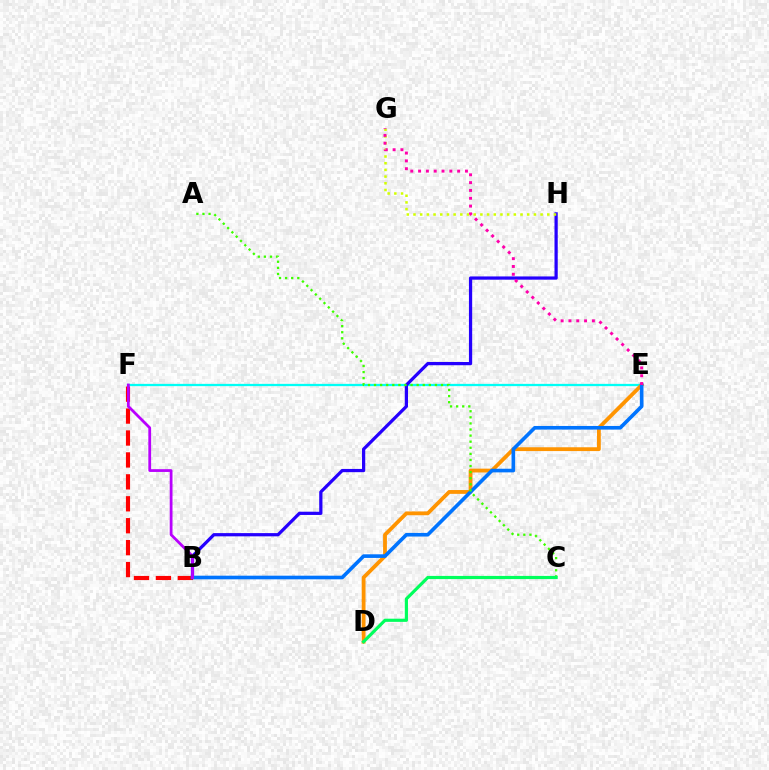{('E', 'F'): [{'color': '#00fff6', 'line_style': 'solid', 'thickness': 1.64}], ('B', 'H'): [{'color': '#2500ff', 'line_style': 'solid', 'thickness': 2.33}], ('D', 'E'): [{'color': '#ff9400', 'line_style': 'solid', 'thickness': 2.74}], ('B', 'F'): [{'color': '#ff0000', 'line_style': 'dashed', 'thickness': 2.98}, {'color': '#b900ff', 'line_style': 'solid', 'thickness': 2.0}], ('G', 'H'): [{'color': '#d1ff00', 'line_style': 'dotted', 'thickness': 1.82}], ('B', 'E'): [{'color': '#0074ff', 'line_style': 'solid', 'thickness': 2.61}], ('E', 'G'): [{'color': '#ff00ac', 'line_style': 'dotted', 'thickness': 2.12}], ('A', 'C'): [{'color': '#3dff00', 'line_style': 'dotted', 'thickness': 1.65}], ('C', 'D'): [{'color': '#00ff5c', 'line_style': 'solid', 'thickness': 2.28}]}